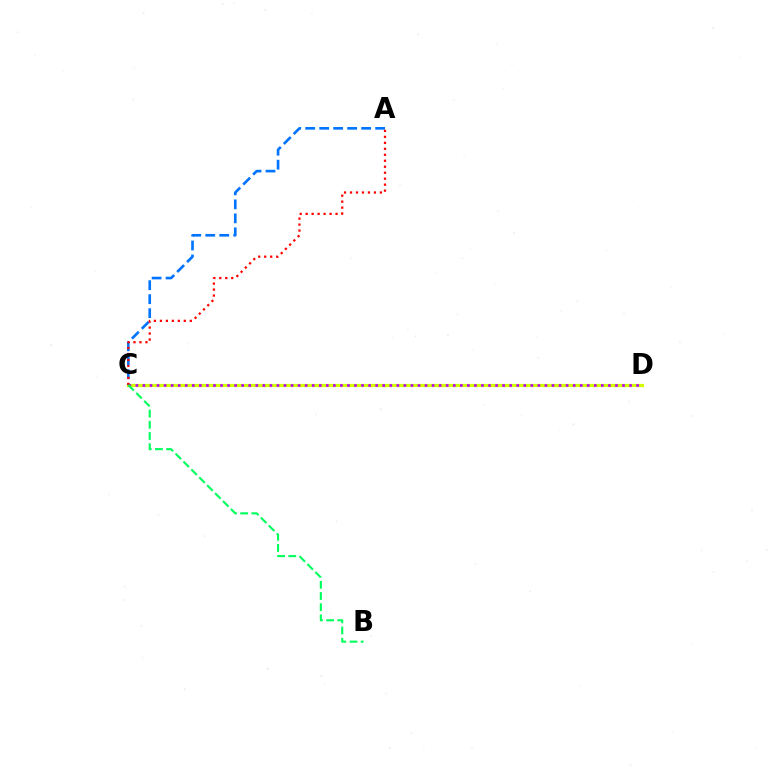{('C', 'D'): [{'color': '#d1ff00', 'line_style': 'solid', 'thickness': 2.31}, {'color': '#b900ff', 'line_style': 'dotted', 'thickness': 1.92}], ('A', 'C'): [{'color': '#0074ff', 'line_style': 'dashed', 'thickness': 1.9}, {'color': '#ff0000', 'line_style': 'dotted', 'thickness': 1.62}], ('B', 'C'): [{'color': '#00ff5c', 'line_style': 'dashed', 'thickness': 1.52}]}